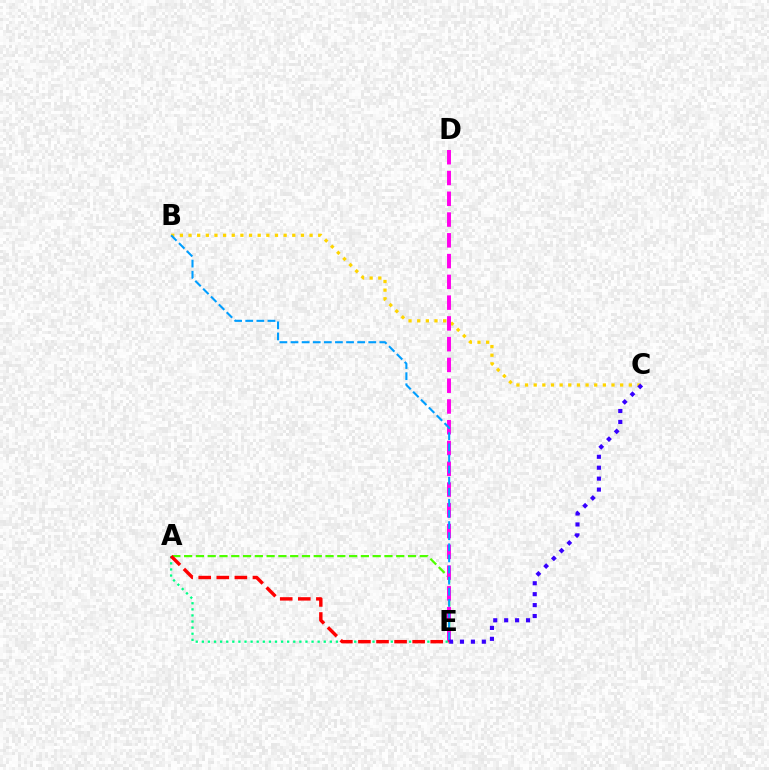{('B', 'C'): [{'color': '#ffd500', 'line_style': 'dotted', 'thickness': 2.35}], ('A', 'E'): [{'color': '#4fff00', 'line_style': 'dashed', 'thickness': 1.6}, {'color': '#00ff86', 'line_style': 'dotted', 'thickness': 1.66}, {'color': '#ff0000', 'line_style': 'dashed', 'thickness': 2.46}], ('D', 'E'): [{'color': '#ff00ed', 'line_style': 'dashed', 'thickness': 2.82}], ('B', 'E'): [{'color': '#009eff', 'line_style': 'dashed', 'thickness': 1.51}], ('C', 'E'): [{'color': '#3700ff', 'line_style': 'dotted', 'thickness': 2.97}]}